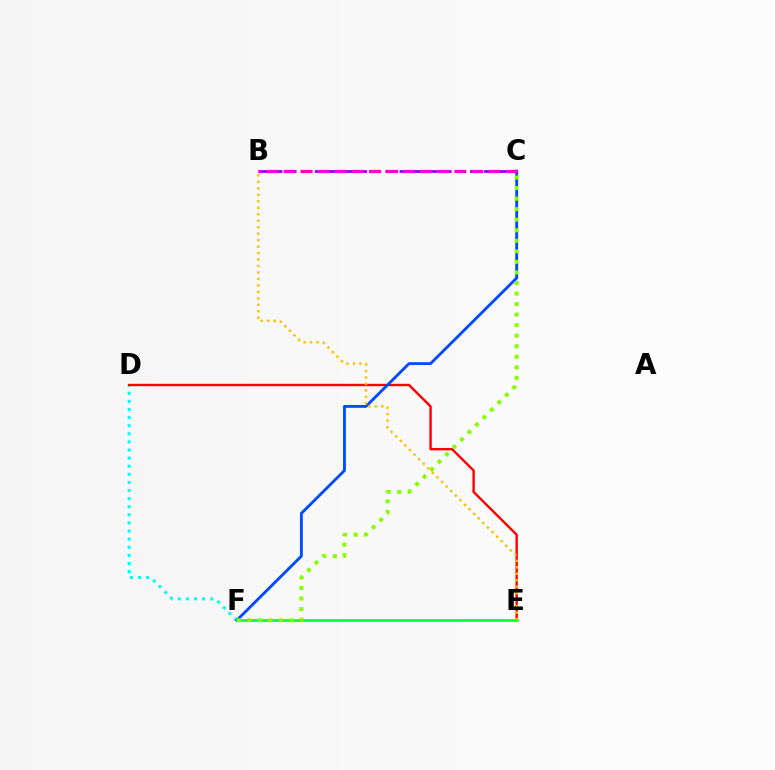{('D', 'F'): [{'color': '#00fff6', 'line_style': 'dotted', 'thickness': 2.2}], ('B', 'C'): [{'color': '#7200ff', 'line_style': 'dashed', 'thickness': 1.92}, {'color': '#ff00cf', 'line_style': 'dashed', 'thickness': 2.32}], ('D', 'E'): [{'color': '#ff0000', 'line_style': 'solid', 'thickness': 1.72}], ('C', 'F'): [{'color': '#004bff', 'line_style': 'solid', 'thickness': 2.05}, {'color': '#84ff00', 'line_style': 'dotted', 'thickness': 2.86}], ('E', 'F'): [{'color': '#00ff39', 'line_style': 'solid', 'thickness': 1.92}], ('B', 'E'): [{'color': '#ffbd00', 'line_style': 'dotted', 'thickness': 1.76}]}